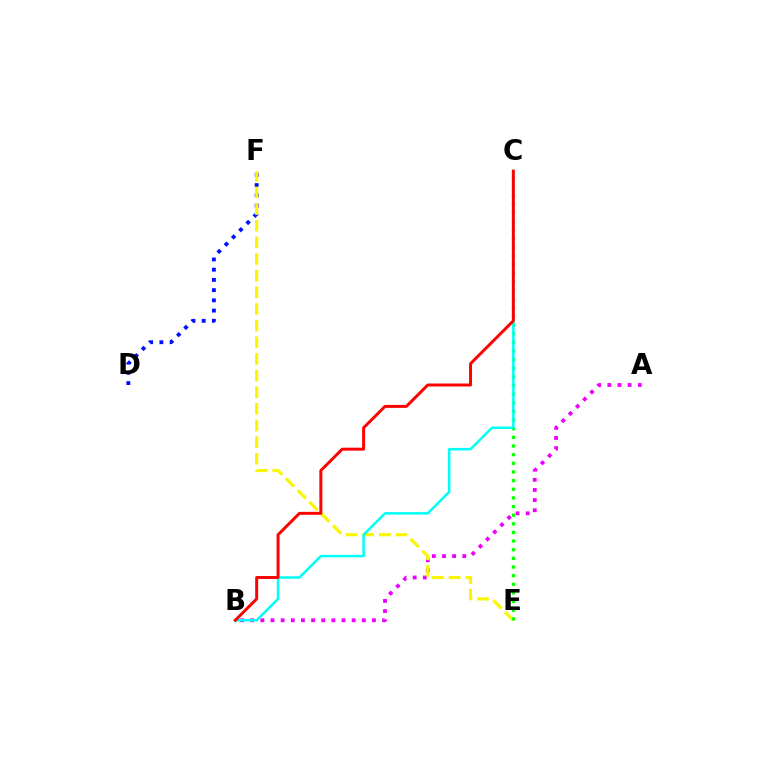{('D', 'F'): [{'color': '#0010ff', 'line_style': 'dotted', 'thickness': 2.78}], ('A', 'B'): [{'color': '#ee00ff', 'line_style': 'dotted', 'thickness': 2.76}], ('E', 'F'): [{'color': '#fcf500', 'line_style': 'dashed', 'thickness': 2.26}], ('C', 'E'): [{'color': '#08ff00', 'line_style': 'dotted', 'thickness': 2.35}], ('B', 'C'): [{'color': '#00fff6', 'line_style': 'solid', 'thickness': 1.8}, {'color': '#ff0000', 'line_style': 'solid', 'thickness': 2.13}]}